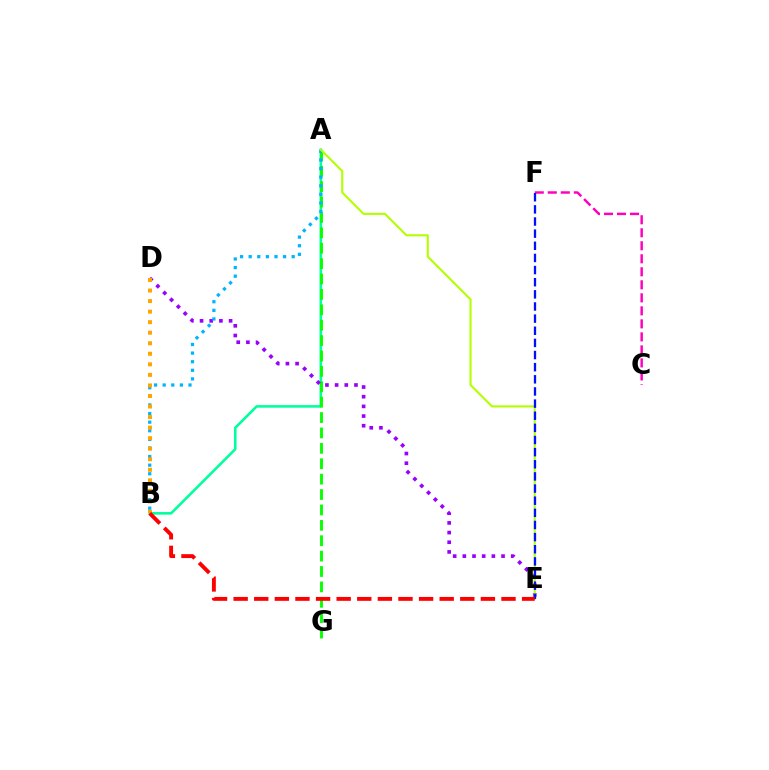{('A', 'B'): [{'color': '#00ff9d', 'line_style': 'solid', 'thickness': 1.86}, {'color': '#00b5ff', 'line_style': 'dotted', 'thickness': 2.34}], ('A', 'G'): [{'color': '#08ff00', 'line_style': 'dashed', 'thickness': 2.09}], ('D', 'E'): [{'color': '#9b00ff', 'line_style': 'dotted', 'thickness': 2.63}], ('C', 'F'): [{'color': '#ff00bd', 'line_style': 'dashed', 'thickness': 1.77}], ('A', 'E'): [{'color': '#b3ff00', 'line_style': 'solid', 'thickness': 1.51}], ('B', 'D'): [{'color': '#ffa500', 'line_style': 'dotted', 'thickness': 2.86}], ('E', 'F'): [{'color': '#0010ff', 'line_style': 'dashed', 'thickness': 1.65}], ('B', 'E'): [{'color': '#ff0000', 'line_style': 'dashed', 'thickness': 2.8}]}